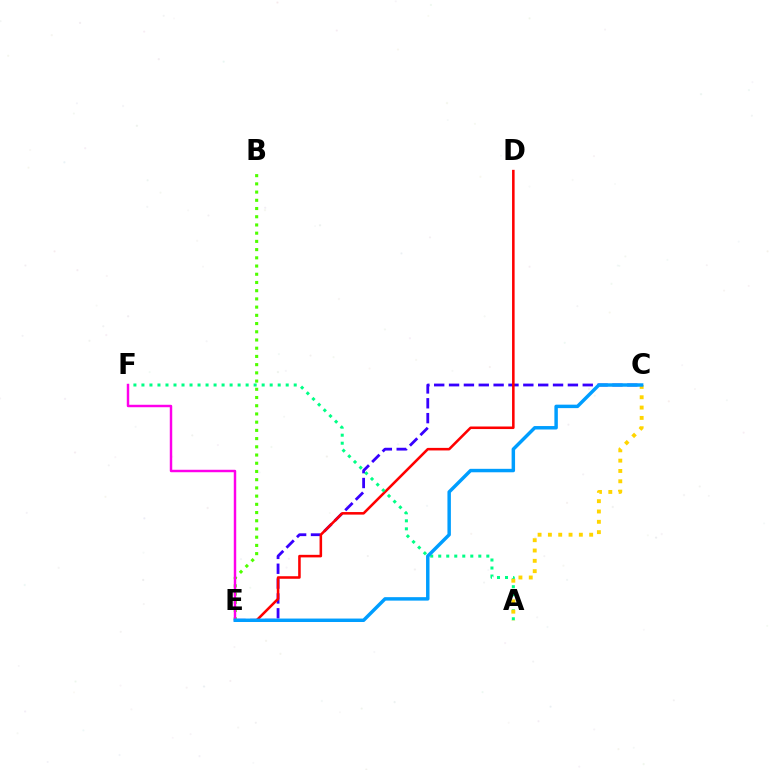{('C', 'E'): [{'color': '#3700ff', 'line_style': 'dashed', 'thickness': 2.02}, {'color': '#009eff', 'line_style': 'solid', 'thickness': 2.49}], ('B', 'E'): [{'color': '#4fff00', 'line_style': 'dotted', 'thickness': 2.23}], ('D', 'E'): [{'color': '#ff0000', 'line_style': 'solid', 'thickness': 1.84}], ('A', 'F'): [{'color': '#00ff86', 'line_style': 'dotted', 'thickness': 2.18}], ('A', 'C'): [{'color': '#ffd500', 'line_style': 'dotted', 'thickness': 2.8}], ('E', 'F'): [{'color': '#ff00ed', 'line_style': 'solid', 'thickness': 1.76}]}